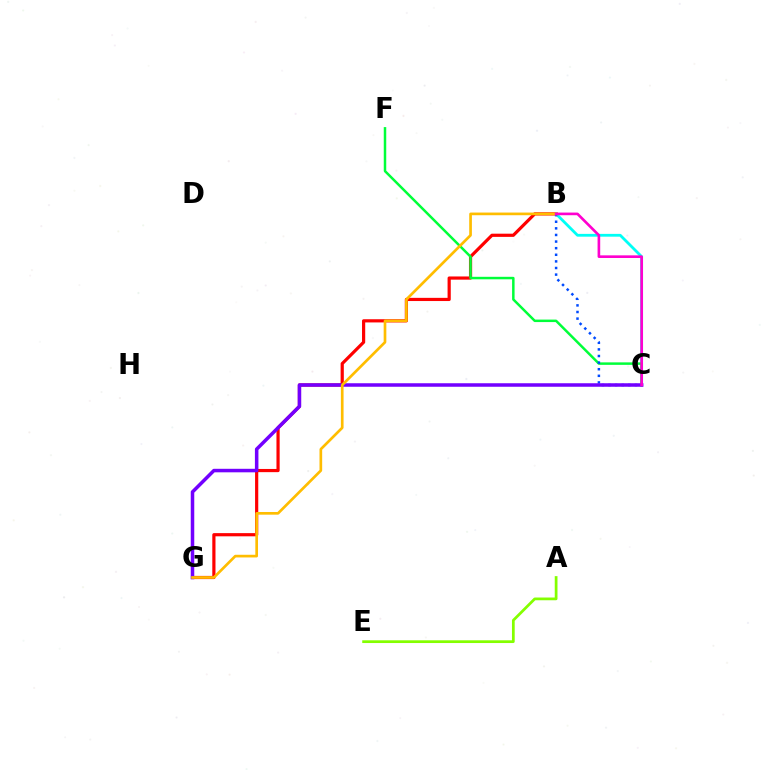{('B', 'G'): [{'color': '#ff0000', 'line_style': 'solid', 'thickness': 2.3}, {'color': '#ffbd00', 'line_style': 'solid', 'thickness': 1.93}], ('B', 'C'): [{'color': '#00fff6', 'line_style': 'solid', 'thickness': 2.01}, {'color': '#004bff', 'line_style': 'dotted', 'thickness': 1.8}, {'color': '#ff00cf', 'line_style': 'solid', 'thickness': 1.9}], ('C', 'F'): [{'color': '#00ff39', 'line_style': 'solid', 'thickness': 1.79}], ('A', 'E'): [{'color': '#84ff00', 'line_style': 'solid', 'thickness': 1.97}], ('C', 'G'): [{'color': '#7200ff', 'line_style': 'solid', 'thickness': 2.53}]}